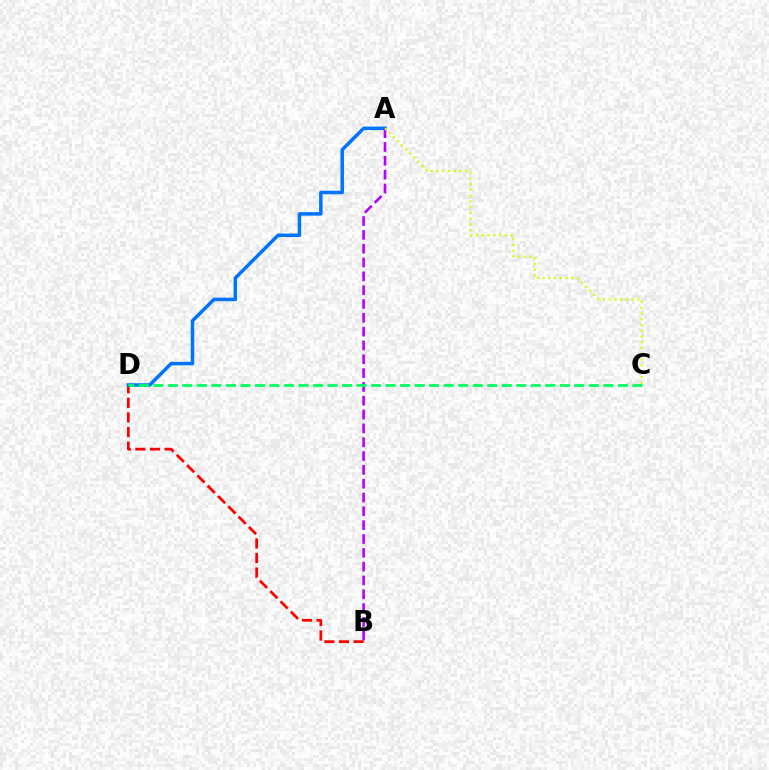{('B', 'D'): [{'color': '#ff0000', 'line_style': 'dashed', 'thickness': 1.98}], ('A', 'D'): [{'color': '#0074ff', 'line_style': 'solid', 'thickness': 2.52}], ('A', 'B'): [{'color': '#b900ff', 'line_style': 'dashed', 'thickness': 1.88}], ('C', 'D'): [{'color': '#00ff5c', 'line_style': 'dashed', 'thickness': 1.97}], ('A', 'C'): [{'color': '#d1ff00', 'line_style': 'dotted', 'thickness': 1.56}]}